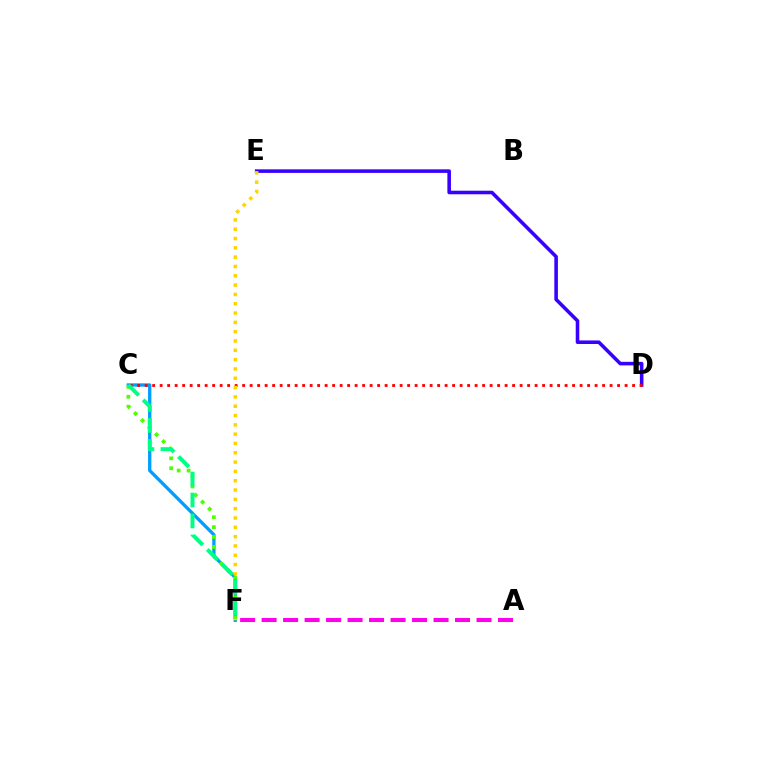{('D', 'E'): [{'color': '#3700ff', 'line_style': 'solid', 'thickness': 2.57}], ('C', 'F'): [{'color': '#009eff', 'line_style': 'solid', 'thickness': 2.39}, {'color': '#4fff00', 'line_style': 'dotted', 'thickness': 2.69}, {'color': '#00ff86', 'line_style': 'dashed', 'thickness': 2.85}], ('C', 'D'): [{'color': '#ff0000', 'line_style': 'dotted', 'thickness': 2.04}], ('A', 'F'): [{'color': '#ff00ed', 'line_style': 'dashed', 'thickness': 2.92}], ('E', 'F'): [{'color': '#ffd500', 'line_style': 'dotted', 'thickness': 2.53}]}